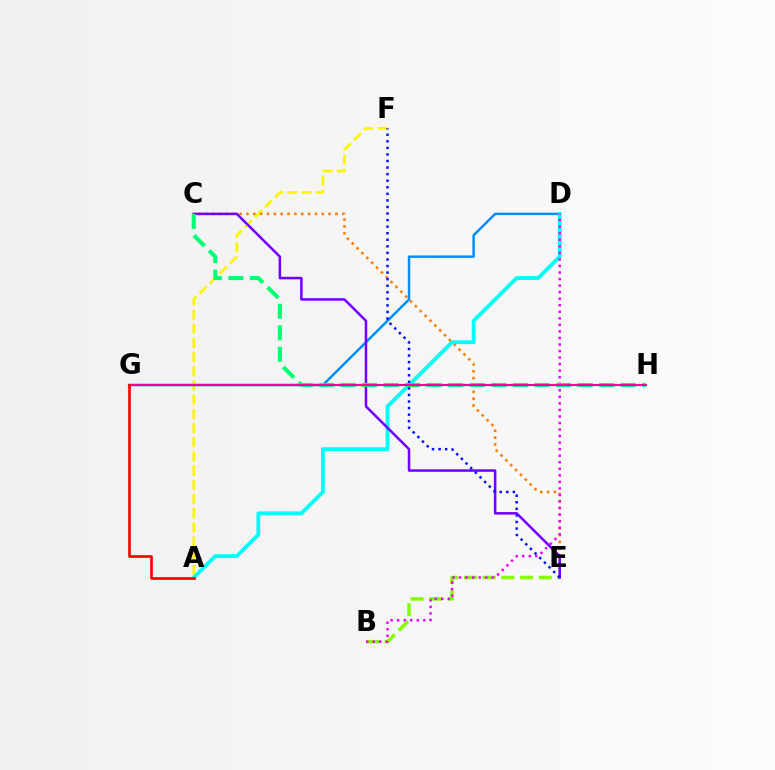{('G', 'H'): [{'color': '#08ff00', 'line_style': 'dotted', 'thickness': 1.57}, {'color': '#ff0094', 'line_style': 'solid', 'thickness': 1.54}], ('A', 'F'): [{'color': '#fcf500', 'line_style': 'dashed', 'thickness': 1.93}], ('C', 'E'): [{'color': '#ff7c00', 'line_style': 'dotted', 'thickness': 1.86}, {'color': '#7200ff', 'line_style': 'solid', 'thickness': 1.81}], ('D', 'G'): [{'color': '#008cff', 'line_style': 'solid', 'thickness': 1.76}], ('B', 'E'): [{'color': '#84ff00', 'line_style': 'dashed', 'thickness': 2.54}], ('A', 'D'): [{'color': '#00fff6', 'line_style': 'solid', 'thickness': 2.75}], ('B', 'D'): [{'color': '#ee00ff', 'line_style': 'dotted', 'thickness': 1.78}], ('C', 'H'): [{'color': '#00ff74', 'line_style': 'dashed', 'thickness': 2.93}], ('E', 'F'): [{'color': '#0010ff', 'line_style': 'dotted', 'thickness': 1.78}], ('A', 'G'): [{'color': '#ff0000', 'line_style': 'solid', 'thickness': 1.92}]}